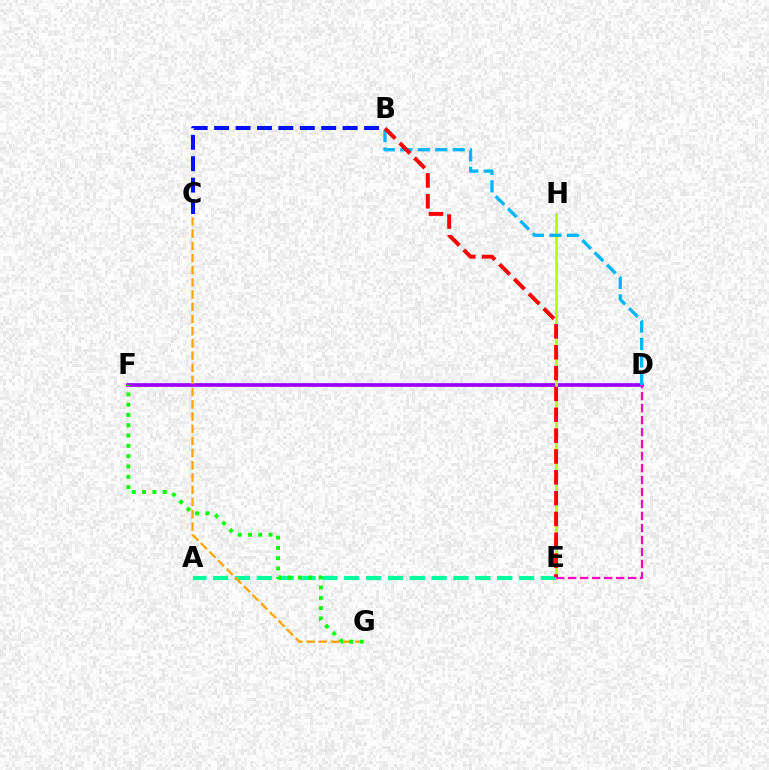{('A', 'E'): [{'color': '#00ff9d', 'line_style': 'dashed', 'thickness': 2.97}], ('B', 'C'): [{'color': '#0010ff', 'line_style': 'dashed', 'thickness': 2.91}], ('D', 'F'): [{'color': '#9b00ff', 'line_style': 'solid', 'thickness': 2.65}], ('E', 'H'): [{'color': '#b3ff00', 'line_style': 'solid', 'thickness': 1.95}], ('B', 'D'): [{'color': '#00b5ff', 'line_style': 'dashed', 'thickness': 2.37}], ('C', 'G'): [{'color': '#ffa500', 'line_style': 'dashed', 'thickness': 1.66}], ('D', 'E'): [{'color': '#ff00bd', 'line_style': 'dashed', 'thickness': 1.63}], ('F', 'G'): [{'color': '#08ff00', 'line_style': 'dotted', 'thickness': 2.8}], ('B', 'E'): [{'color': '#ff0000', 'line_style': 'dashed', 'thickness': 2.83}]}